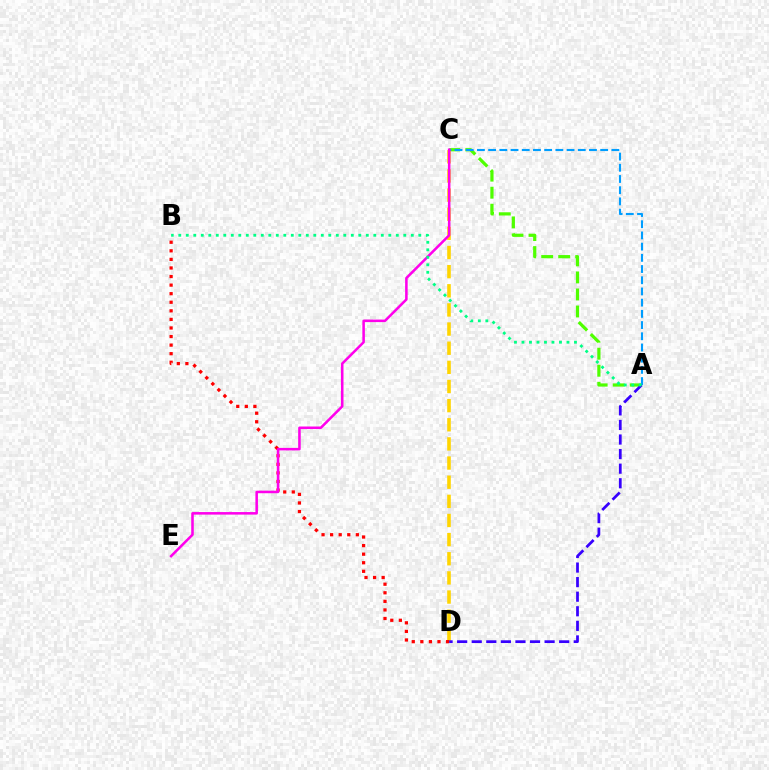{('A', 'C'): [{'color': '#4fff00', 'line_style': 'dashed', 'thickness': 2.31}, {'color': '#009eff', 'line_style': 'dashed', 'thickness': 1.52}], ('C', 'D'): [{'color': '#ffd500', 'line_style': 'dashed', 'thickness': 2.6}], ('B', 'D'): [{'color': '#ff0000', 'line_style': 'dotted', 'thickness': 2.33}], ('A', 'D'): [{'color': '#3700ff', 'line_style': 'dashed', 'thickness': 1.98}], ('C', 'E'): [{'color': '#ff00ed', 'line_style': 'solid', 'thickness': 1.83}], ('A', 'B'): [{'color': '#00ff86', 'line_style': 'dotted', 'thickness': 2.04}]}